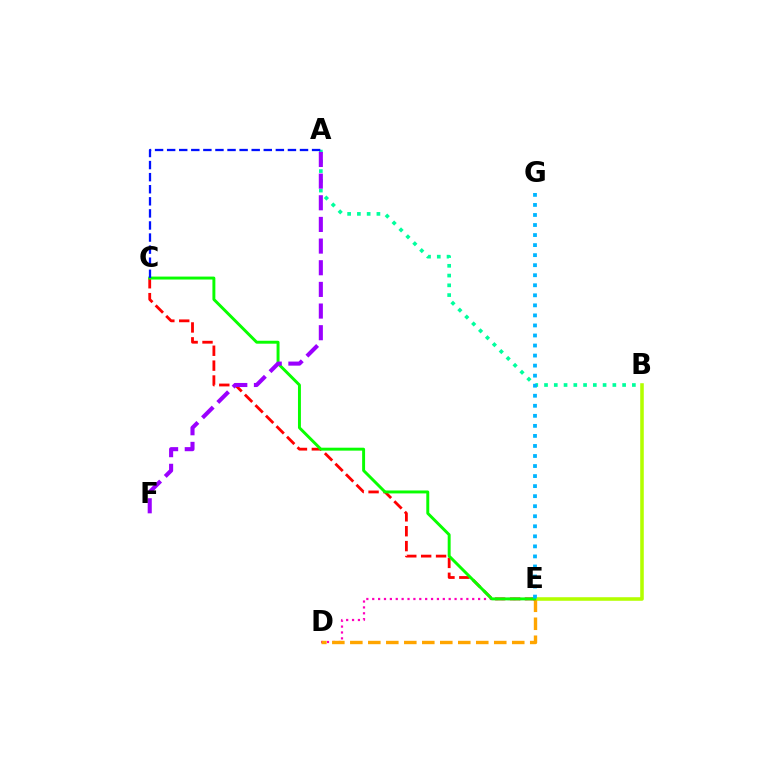{('B', 'E'): [{'color': '#b3ff00', 'line_style': 'solid', 'thickness': 2.57}], ('D', 'E'): [{'color': '#ff00bd', 'line_style': 'dotted', 'thickness': 1.6}, {'color': '#ffa500', 'line_style': 'dashed', 'thickness': 2.44}], ('C', 'E'): [{'color': '#ff0000', 'line_style': 'dashed', 'thickness': 2.02}, {'color': '#08ff00', 'line_style': 'solid', 'thickness': 2.11}], ('A', 'B'): [{'color': '#00ff9d', 'line_style': 'dotted', 'thickness': 2.65}], ('A', 'F'): [{'color': '#9b00ff', 'line_style': 'dashed', 'thickness': 2.94}], ('E', 'G'): [{'color': '#00b5ff', 'line_style': 'dotted', 'thickness': 2.73}], ('A', 'C'): [{'color': '#0010ff', 'line_style': 'dashed', 'thickness': 1.64}]}